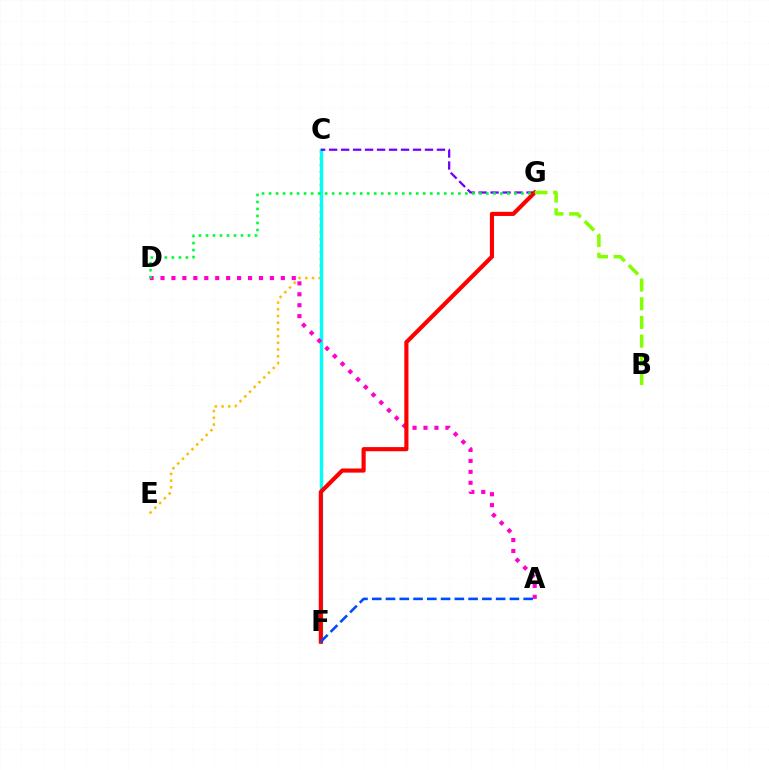{('C', 'E'): [{'color': '#ffbd00', 'line_style': 'dotted', 'thickness': 1.82}], ('C', 'F'): [{'color': '#00fff6', 'line_style': 'solid', 'thickness': 2.42}], ('A', 'D'): [{'color': '#ff00cf', 'line_style': 'dotted', 'thickness': 2.97}], ('C', 'G'): [{'color': '#7200ff', 'line_style': 'dashed', 'thickness': 1.63}], ('F', 'G'): [{'color': '#ff0000', 'line_style': 'solid', 'thickness': 2.98}], ('D', 'G'): [{'color': '#00ff39', 'line_style': 'dotted', 'thickness': 1.9}], ('A', 'F'): [{'color': '#004bff', 'line_style': 'dashed', 'thickness': 1.87}], ('B', 'G'): [{'color': '#84ff00', 'line_style': 'dashed', 'thickness': 2.54}]}